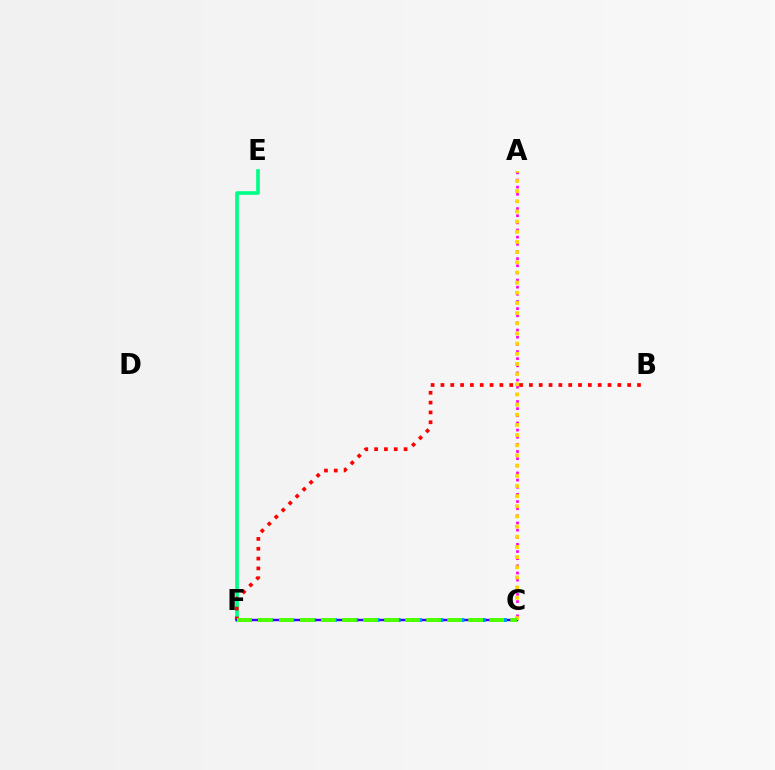{('E', 'F'): [{'color': '#00ff86', 'line_style': 'solid', 'thickness': 2.63}], ('B', 'F'): [{'color': '#ff0000', 'line_style': 'dotted', 'thickness': 2.67}], ('C', 'F'): [{'color': '#3700ff', 'line_style': 'solid', 'thickness': 1.74}, {'color': '#009eff', 'line_style': 'dashed', 'thickness': 2.89}, {'color': '#4fff00', 'line_style': 'dashed', 'thickness': 2.86}], ('A', 'C'): [{'color': '#ff00ed', 'line_style': 'dotted', 'thickness': 1.94}, {'color': '#ffd500', 'line_style': 'dotted', 'thickness': 2.76}]}